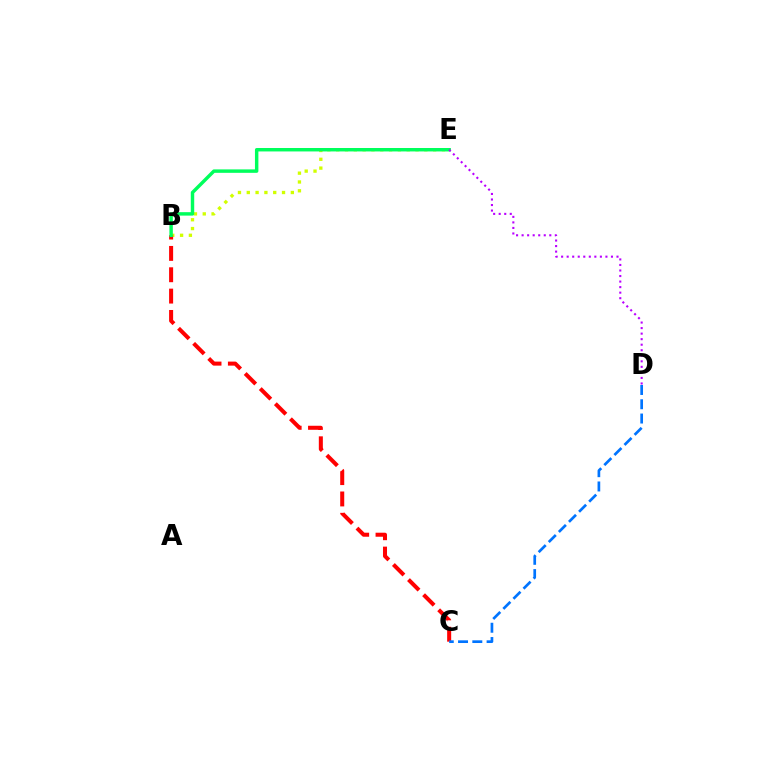{('B', 'E'): [{'color': '#d1ff00', 'line_style': 'dotted', 'thickness': 2.39}, {'color': '#00ff5c', 'line_style': 'solid', 'thickness': 2.48}], ('B', 'C'): [{'color': '#ff0000', 'line_style': 'dashed', 'thickness': 2.9}], ('D', 'E'): [{'color': '#b900ff', 'line_style': 'dotted', 'thickness': 1.5}], ('C', 'D'): [{'color': '#0074ff', 'line_style': 'dashed', 'thickness': 1.94}]}